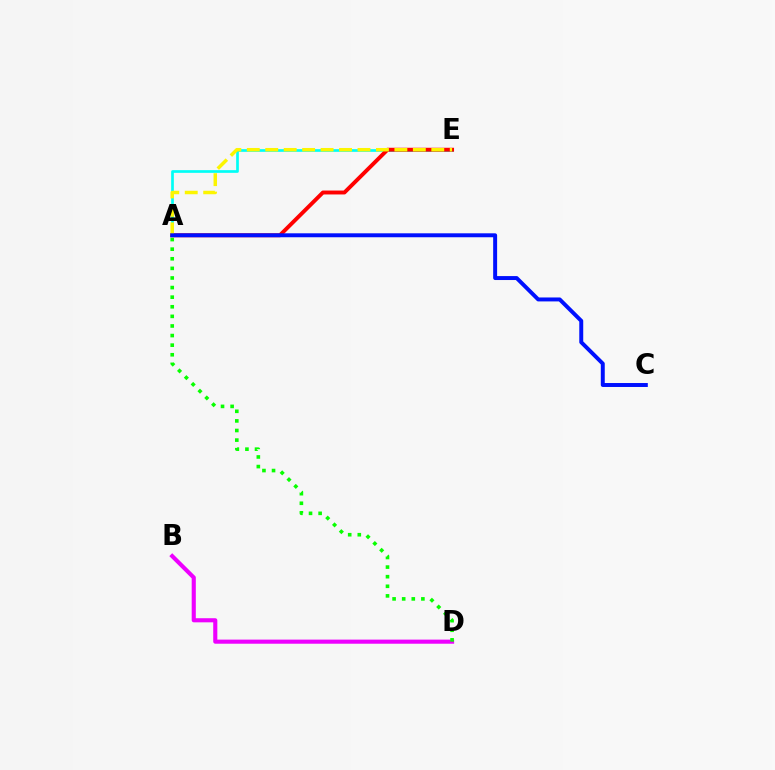{('A', 'E'): [{'color': '#00fff6', 'line_style': 'solid', 'thickness': 1.94}, {'color': '#ff0000', 'line_style': 'solid', 'thickness': 2.82}, {'color': '#fcf500', 'line_style': 'dashed', 'thickness': 2.51}], ('B', 'D'): [{'color': '#ee00ff', 'line_style': 'solid', 'thickness': 2.96}], ('A', 'D'): [{'color': '#08ff00', 'line_style': 'dotted', 'thickness': 2.61}], ('A', 'C'): [{'color': '#0010ff', 'line_style': 'solid', 'thickness': 2.84}]}